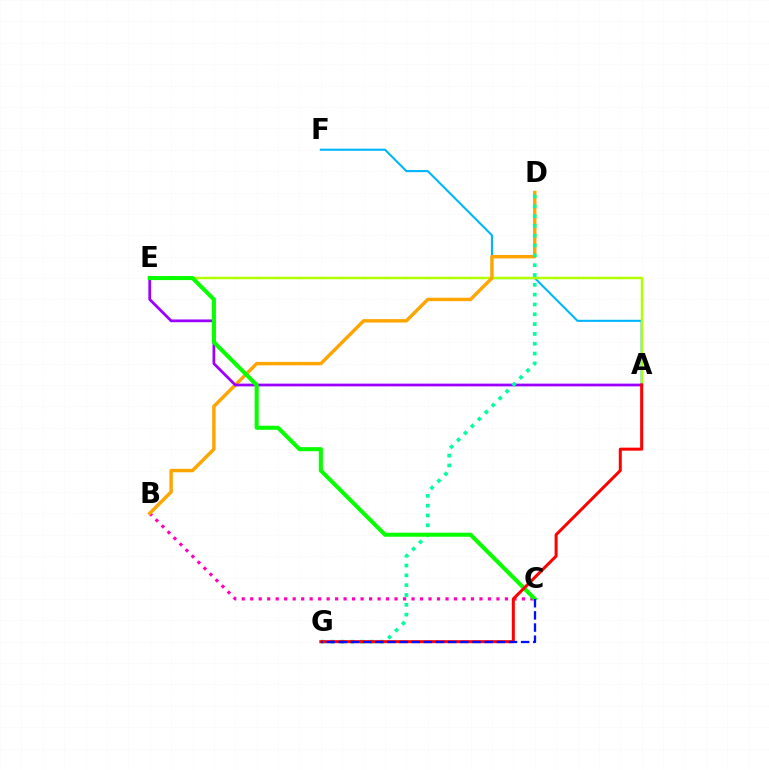{('A', 'F'): [{'color': '#00b5ff', 'line_style': 'solid', 'thickness': 1.51}], ('B', 'C'): [{'color': '#ff00bd', 'line_style': 'dotted', 'thickness': 2.31}], ('A', 'E'): [{'color': '#b3ff00', 'line_style': 'solid', 'thickness': 1.78}, {'color': '#9b00ff', 'line_style': 'solid', 'thickness': 1.98}], ('B', 'D'): [{'color': '#ffa500', 'line_style': 'solid', 'thickness': 2.46}], ('D', 'G'): [{'color': '#00ff9d', 'line_style': 'dotted', 'thickness': 2.67}], ('C', 'E'): [{'color': '#08ff00', 'line_style': 'solid', 'thickness': 2.93}], ('A', 'G'): [{'color': '#ff0000', 'line_style': 'solid', 'thickness': 2.17}], ('C', 'G'): [{'color': '#0010ff', 'line_style': 'dashed', 'thickness': 1.65}]}